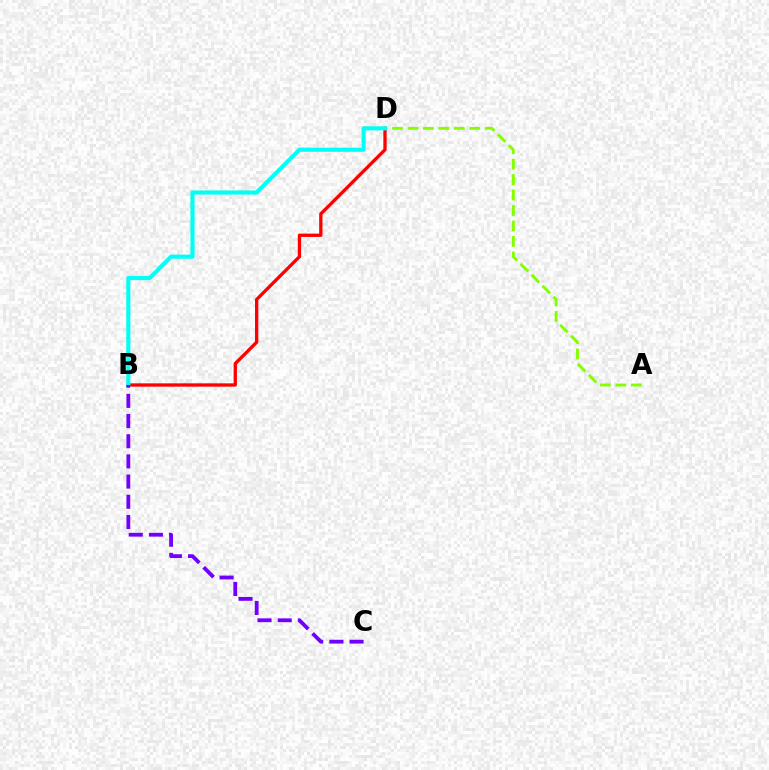{('A', 'D'): [{'color': '#84ff00', 'line_style': 'dashed', 'thickness': 2.1}], ('B', 'D'): [{'color': '#ff0000', 'line_style': 'solid', 'thickness': 2.38}, {'color': '#00fff6', 'line_style': 'solid', 'thickness': 2.97}], ('B', 'C'): [{'color': '#7200ff', 'line_style': 'dashed', 'thickness': 2.74}]}